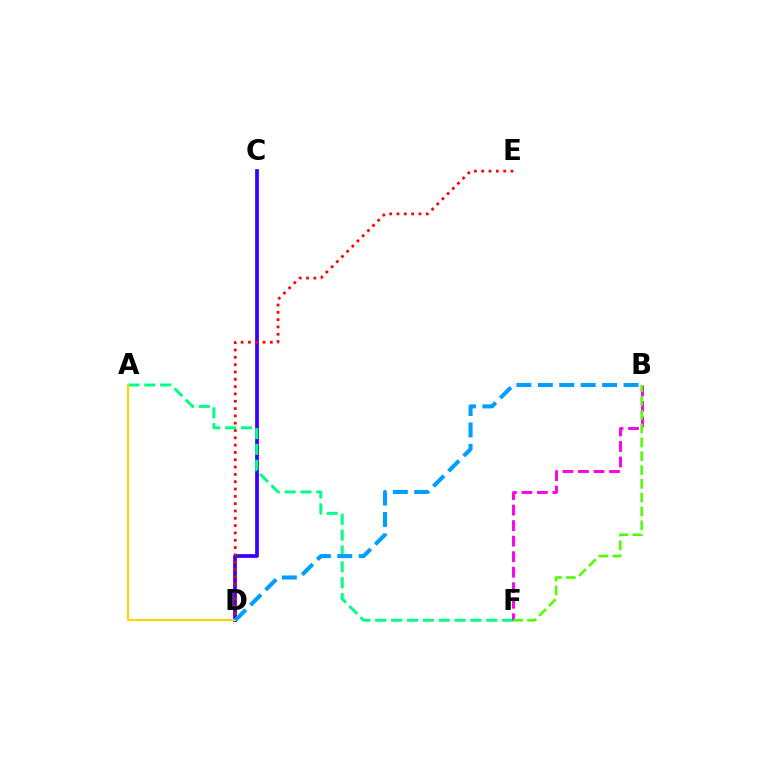{('C', 'D'): [{'color': '#3700ff', 'line_style': 'solid', 'thickness': 2.69}], ('D', 'E'): [{'color': '#ff0000', 'line_style': 'dotted', 'thickness': 1.99}], ('A', 'F'): [{'color': '#00ff86', 'line_style': 'dashed', 'thickness': 2.16}], ('A', 'D'): [{'color': '#ffd500', 'line_style': 'solid', 'thickness': 1.55}], ('B', 'D'): [{'color': '#009eff', 'line_style': 'dashed', 'thickness': 2.91}], ('B', 'F'): [{'color': '#ff00ed', 'line_style': 'dashed', 'thickness': 2.11}, {'color': '#4fff00', 'line_style': 'dashed', 'thickness': 1.88}]}